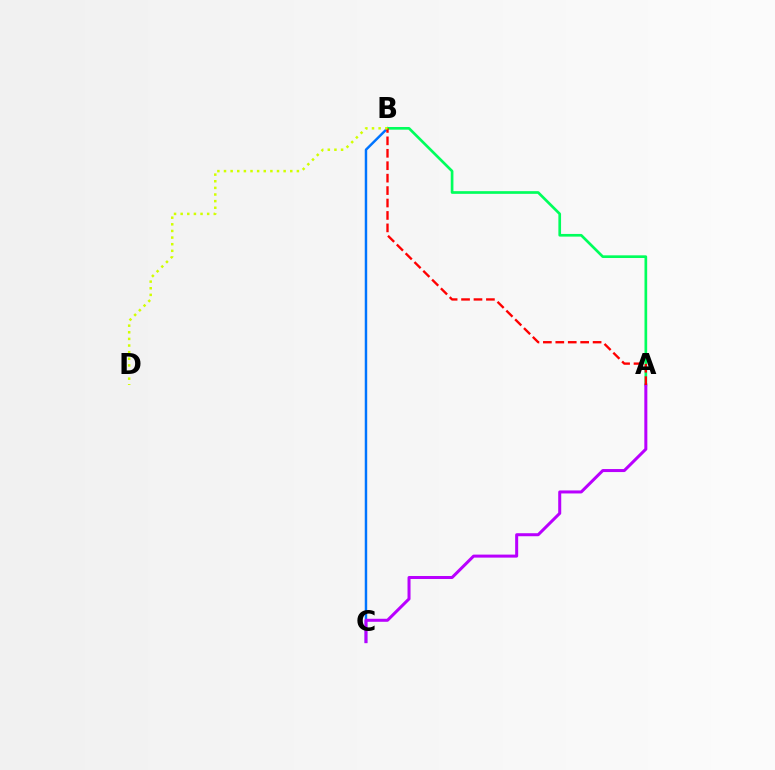{('B', 'C'): [{'color': '#0074ff', 'line_style': 'solid', 'thickness': 1.77}], ('A', 'B'): [{'color': '#00ff5c', 'line_style': 'solid', 'thickness': 1.93}, {'color': '#ff0000', 'line_style': 'dashed', 'thickness': 1.69}], ('A', 'C'): [{'color': '#b900ff', 'line_style': 'solid', 'thickness': 2.17}], ('B', 'D'): [{'color': '#d1ff00', 'line_style': 'dotted', 'thickness': 1.8}]}